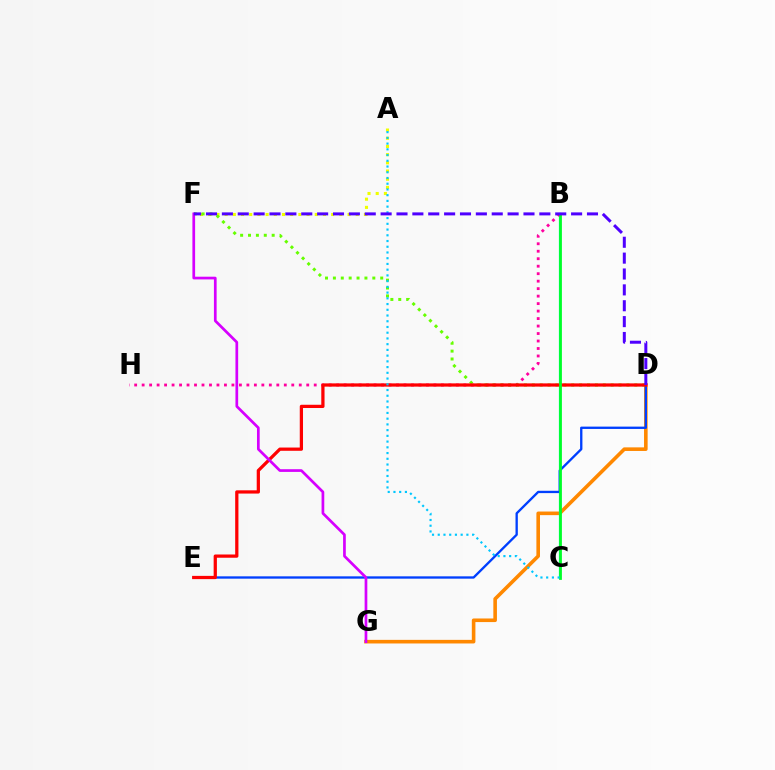{('A', 'F'): [{'color': '#eeff00', 'line_style': 'dotted', 'thickness': 2.23}], ('D', 'G'): [{'color': '#ff8800', 'line_style': 'solid', 'thickness': 2.59}], ('B', 'C'): [{'color': '#00ffaf', 'line_style': 'solid', 'thickness': 1.62}, {'color': '#00ff27', 'line_style': 'solid', 'thickness': 2.0}], ('B', 'H'): [{'color': '#ff00a0', 'line_style': 'dotted', 'thickness': 2.03}], ('D', 'F'): [{'color': '#66ff00', 'line_style': 'dotted', 'thickness': 2.14}, {'color': '#4f00ff', 'line_style': 'dashed', 'thickness': 2.16}], ('D', 'E'): [{'color': '#003fff', 'line_style': 'solid', 'thickness': 1.68}, {'color': '#ff0000', 'line_style': 'solid', 'thickness': 2.34}], ('F', 'G'): [{'color': '#d600ff', 'line_style': 'solid', 'thickness': 1.95}], ('A', 'C'): [{'color': '#00c7ff', 'line_style': 'dotted', 'thickness': 1.56}]}